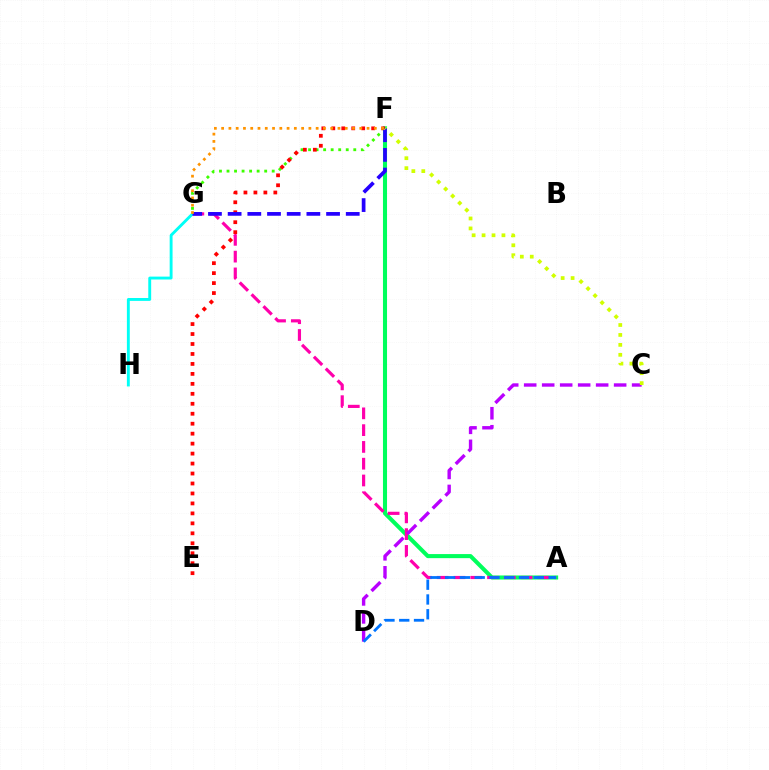{('A', 'F'): [{'color': '#00ff5c', 'line_style': 'solid', 'thickness': 2.93}], ('A', 'G'): [{'color': '#ff00ac', 'line_style': 'dashed', 'thickness': 2.28}], ('F', 'G'): [{'color': '#3dff00', 'line_style': 'dotted', 'thickness': 2.05}, {'color': '#2500ff', 'line_style': 'dashed', 'thickness': 2.67}, {'color': '#ff9400', 'line_style': 'dotted', 'thickness': 1.98}], ('G', 'H'): [{'color': '#00fff6', 'line_style': 'solid', 'thickness': 2.08}], ('C', 'D'): [{'color': '#b900ff', 'line_style': 'dashed', 'thickness': 2.44}], ('E', 'F'): [{'color': '#ff0000', 'line_style': 'dotted', 'thickness': 2.71}], ('C', 'F'): [{'color': '#d1ff00', 'line_style': 'dotted', 'thickness': 2.7}], ('A', 'D'): [{'color': '#0074ff', 'line_style': 'dashed', 'thickness': 2.01}]}